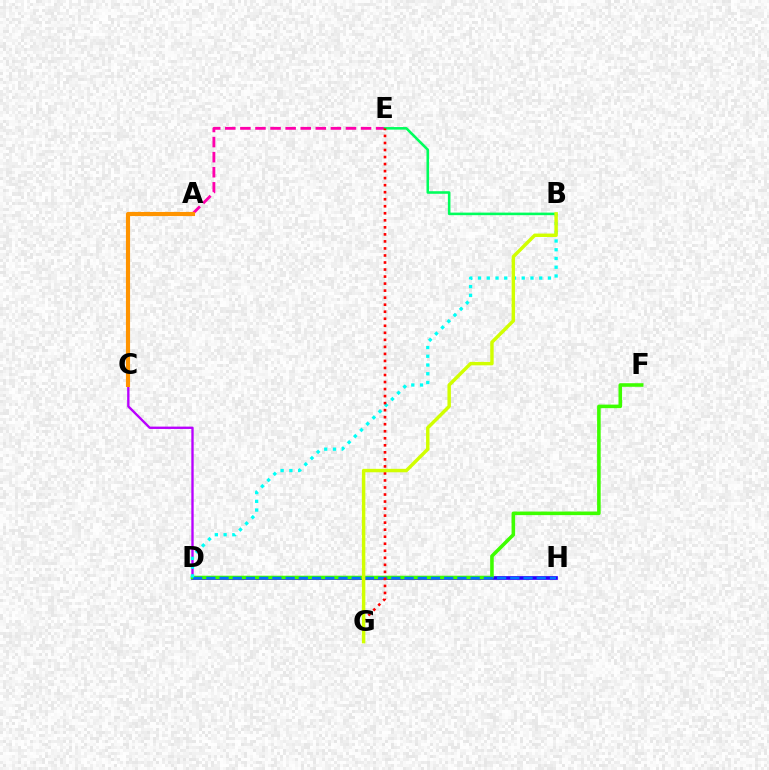{('D', 'H'): [{'color': '#2500ff', 'line_style': 'solid', 'thickness': 2.64}, {'color': '#0074ff', 'line_style': 'dashed', 'thickness': 1.8}], ('C', 'D'): [{'color': '#b900ff', 'line_style': 'solid', 'thickness': 1.69}], ('D', 'F'): [{'color': '#3dff00', 'line_style': 'solid', 'thickness': 2.57}], ('B', 'D'): [{'color': '#00fff6', 'line_style': 'dotted', 'thickness': 2.38}], ('A', 'E'): [{'color': '#ff00ac', 'line_style': 'dashed', 'thickness': 2.05}], ('A', 'C'): [{'color': '#ff9400', 'line_style': 'solid', 'thickness': 2.98}], ('B', 'E'): [{'color': '#00ff5c', 'line_style': 'solid', 'thickness': 1.85}], ('E', 'G'): [{'color': '#ff0000', 'line_style': 'dotted', 'thickness': 1.91}], ('B', 'G'): [{'color': '#d1ff00', 'line_style': 'solid', 'thickness': 2.48}]}